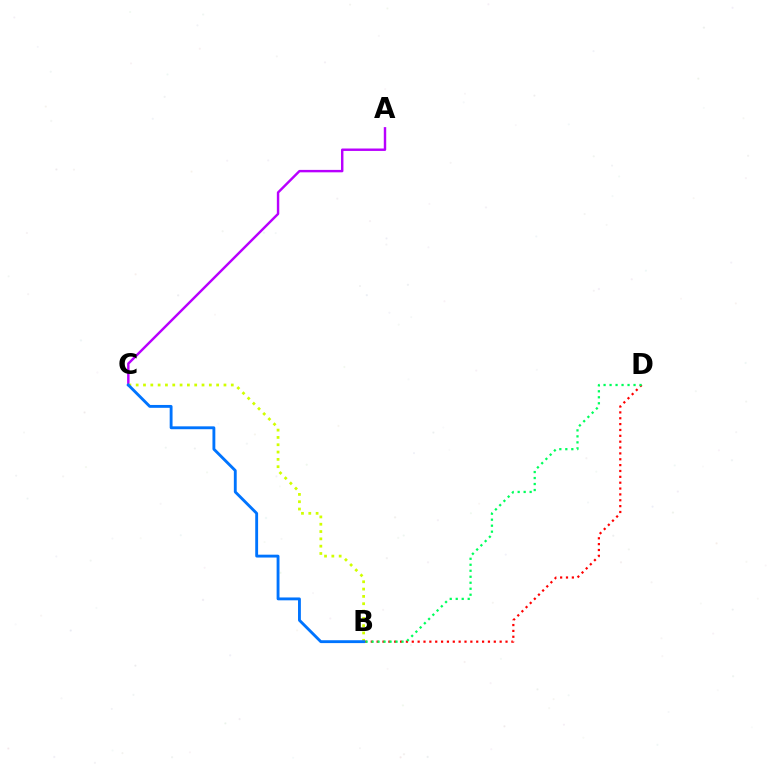{('A', 'C'): [{'color': '#b900ff', 'line_style': 'solid', 'thickness': 1.75}], ('B', 'D'): [{'color': '#ff0000', 'line_style': 'dotted', 'thickness': 1.59}, {'color': '#00ff5c', 'line_style': 'dotted', 'thickness': 1.63}], ('B', 'C'): [{'color': '#d1ff00', 'line_style': 'dotted', 'thickness': 1.99}, {'color': '#0074ff', 'line_style': 'solid', 'thickness': 2.06}]}